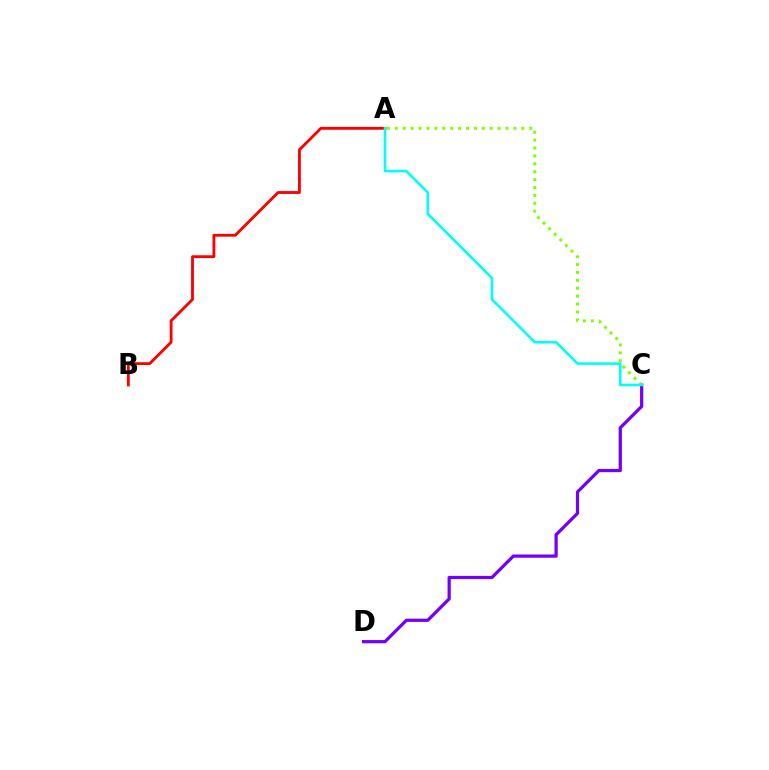{('C', 'D'): [{'color': '#7200ff', 'line_style': 'solid', 'thickness': 2.32}], ('A', 'B'): [{'color': '#ff0000', 'line_style': 'solid', 'thickness': 2.04}], ('A', 'C'): [{'color': '#84ff00', 'line_style': 'dotted', 'thickness': 2.15}, {'color': '#00fff6', 'line_style': 'solid', 'thickness': 1.86}]}